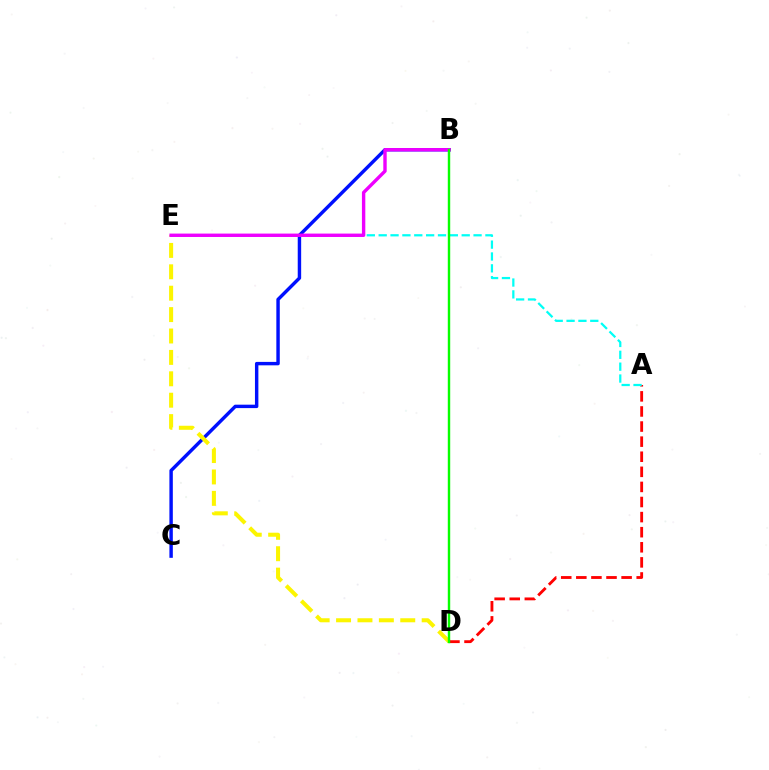{('B', 'C'): [{'color': '#0010ff', 'line_style': 'solid', 'thickness': 2.47}], ('D', 'E'): [{'color': '#fcf500', 'line_style': 'dashed', 'thickness': 2.91}], ('A', 'D'): [{'color': '#ff0000', 'line_style': 'dashed', 'thickness': 2.05}], ('A', 'E'): [{'color': '#00fff6', 'line_style': 'dashed', 'thickness': 1.61}], ('B', 'E'): [{'color': '#ee00ff', 'line_style': 'solid', 'thickness': 2.44}], ('B', 'D'): [{'color': '#08ff00', 'line_style': 'solid', 'thickness': 1.74}]}